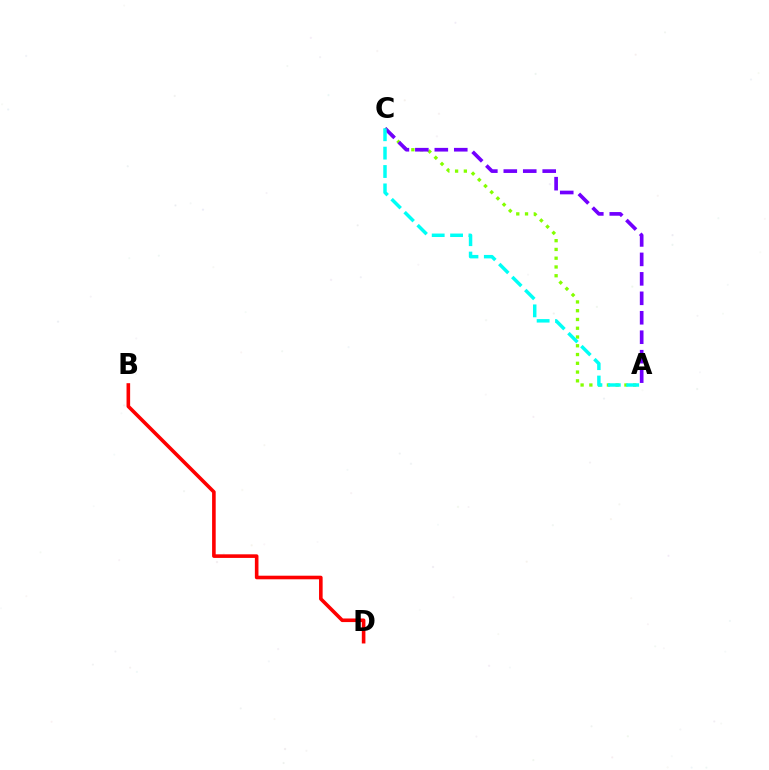{('A', 'C'): [{'color': '#84ff00', 'line_style': 'dotted', 'thickness': 2.38}, {'color': '#7200ff', 'line_style': 'dashed', 'thickness': 2.64}, {'color': '#00fff6', 'line_style': 'dashed', 'thickness': 2.5}], ('B', 'D'): [{'color': '#ff0000', 'line_style': 'solid', 'thickness': 2.59}]}